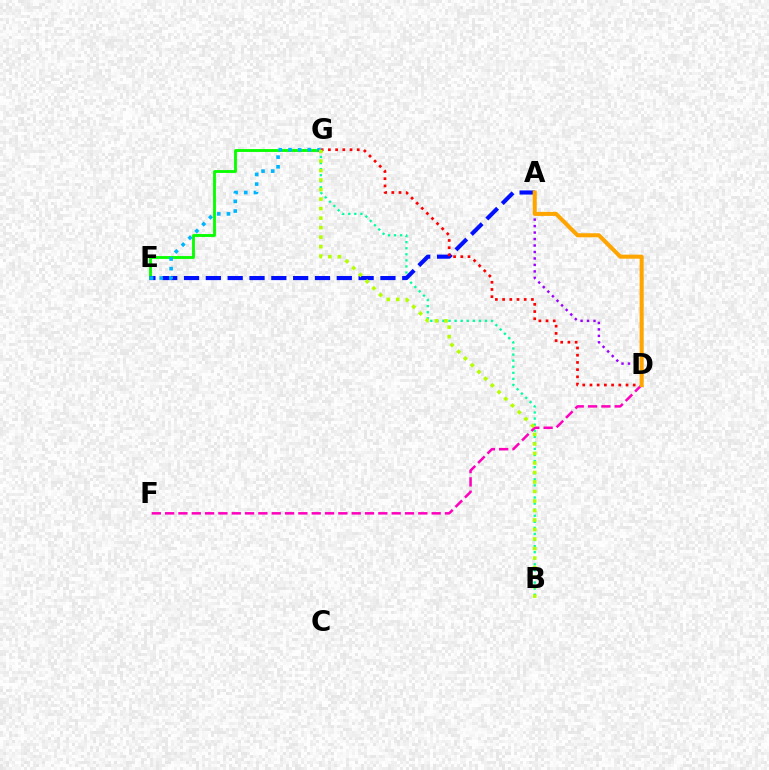{('B', 'G'): [{'color': '#00ff9d', 'line_style': 'dotted', 'thickness': 1.65}, {'color': '#b3ff00', 'line_style': 'dotted', 'thickness': 2.58}], ('E', 'G'): [{'color': '#08ff00', 'line_style': 'solid', 'thickness': 2.05}, {'color': '#00b5ff', 'line_style': 'dotted', 'thickness': 2.63}], ('A', 'E'): [{'color': '#0010ff', 'line_style': 'dashed', 'thickness': 2.96}], ('A', 'D'): [{'color': '#9b00ff', 'line_style': 'dotted', 'thickness': 1.76}, {'color': '#ffa500', 'line_style': 'solid', 'thickness': 2.92}], ('D', 'F'): [{'color': '#ff00bd', 'line_style': 'dashed', 'thickness': 1.81}], ('D', 'G'): [{'color': '#ff0000', 'line_style': 'dotted', 'thickness': 1.96}]}